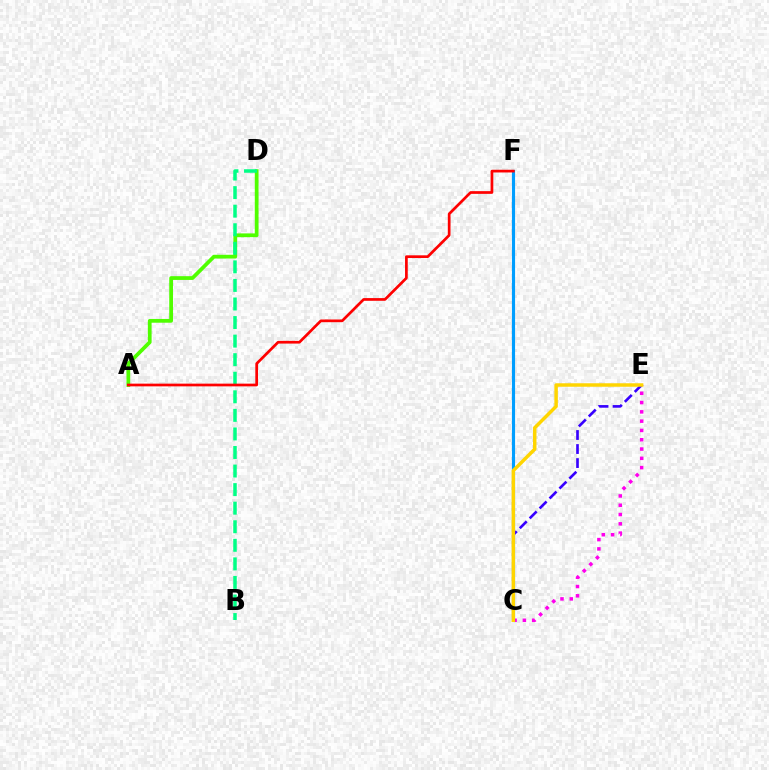{('C', 'E'): [{'color': '#ff00ed', 'line_style': 'dotted', 'thickness': 2.53}, {'color': '#3700ff', 'line_style': 'dashed', 'thickness': 1.91}, {'color': '#ffd500', 'line_style': 'solid', 'thickness': 2.5}], ('A', 'D'): [{'color': '#4fff00', 'line_style': 'solid', 'thickness': 2.7}], ('B', 'D'): [{'color': '#00ff86', 'line_style': 'dashed', 'thickness': 2.52}], ('C', 'F'): [{'color': '#009eff', 'line_style': 'solid', 'thickness': 2.26}], ('A', 'F'): [{'color': '#ff0000', 'line_style': 'solid', 'thickness': 1.95}]}